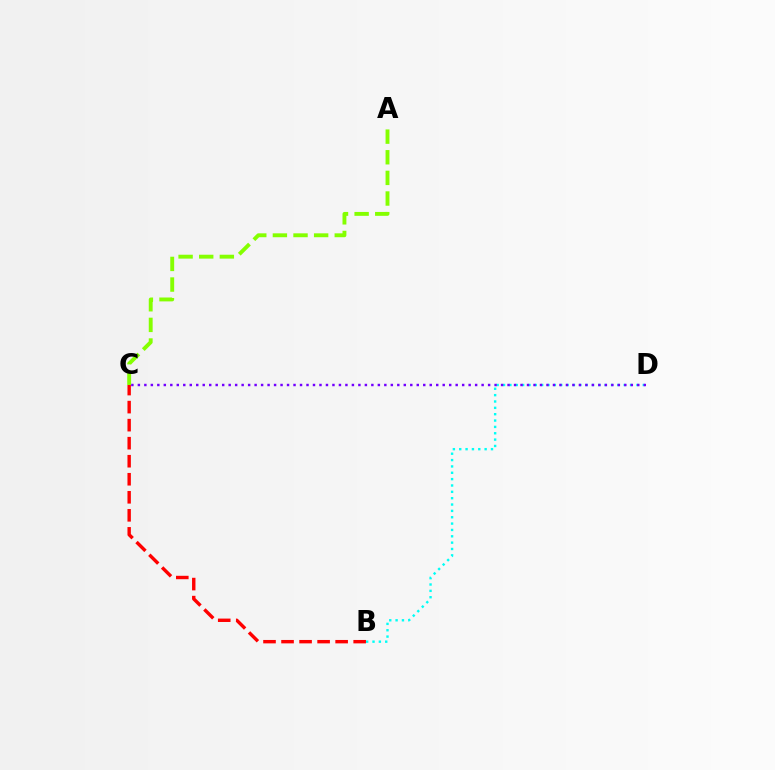{('A', 'C'): [{'color': '#84ff00', 'line_style': 'dashed', 'thickness': 2.8}], ('B', 'C'): [{'color': '#ff0000', 'line_style': 'dashed', 'thickness': 2.45}], ('B', 'D'): [{'color': '#00fff6', 'line_style': 'dotted', 'thickness': 1.73}], ('C', 'D'): [{'color': '#7200ff', 'line_style': 'dotted', 'thickness': 1.76}]}